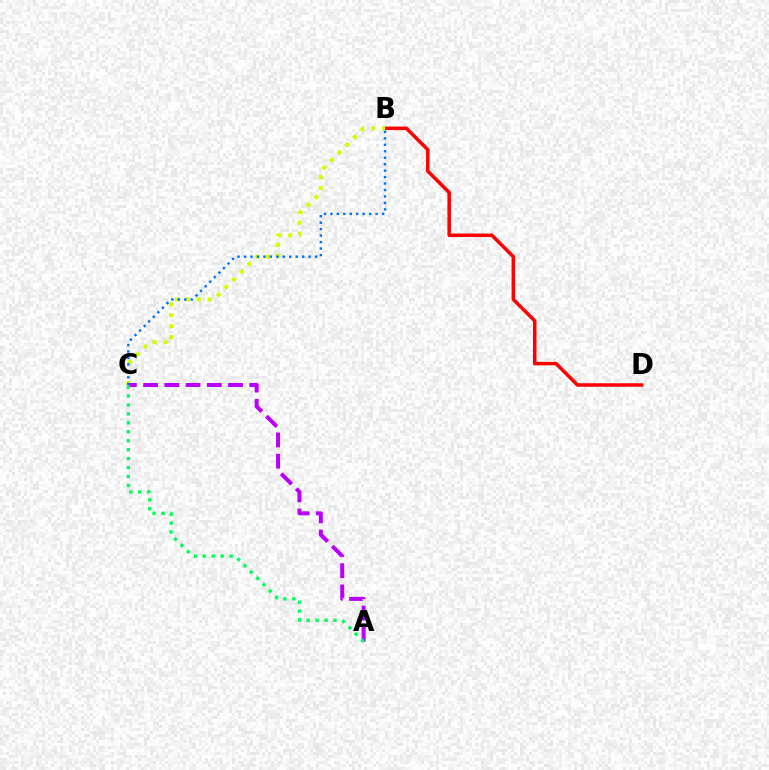{('B', 'D'): [{'color': '#ff0000', 'line_style': 'solid', 'thickness': 2.52}], ('B', 'C'): [{'color': '#d1ff00', 'line_style': 'dotted', 'thickness': 2.96}, {'color': '#0074ff', 'line_style': 'dotted', 'thickness': 1.75}], ('A', 'C'): [{'color': '#b900ff', 'line_style': 'dashed', 'thickness': 2.88}, {'color': '#00ff5c', 'line_style': 'dotted', 'thickness': 2.43}]}